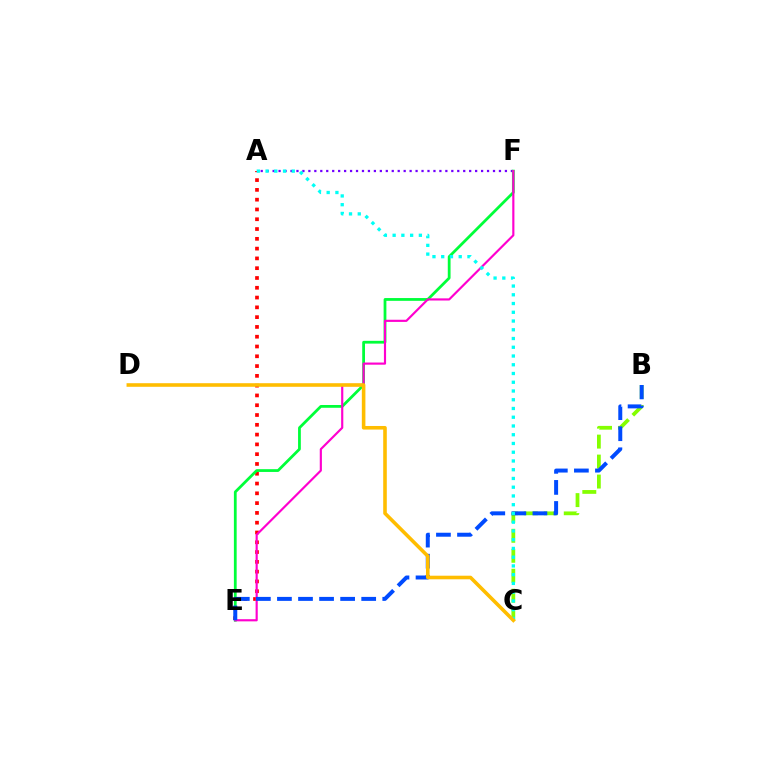{('B', 'C'): [{'color': '#84ff00', 'line_style': 'dashed', 'thickness': 2.71}], ('A', 'F'): [{'color': '#7200ff', 'line_style': 'dotted', 'thickness': 1.62}], ('A', 'E'): [{'color': '#ff0000', 'line_style': 'dotted', 'thickness': 2.66}], ('E', 'F'): [{'color': '#00ff39', 'line_style': 'solid', 'thickness': 2.0}, {'color': '#ff00cf', 'line_style': 'solid', 'thickness': 1.56}], ('B', 'E'): [{'color': '#004bff', 'line_style': 'dashed', 'thickness': 2.86}], ('A', 'C'): [{'color': '#00fff6', 'line_style': 'dotted', 'thickness': 2.38}], ('C', 'D'): [{'color': '#ffbd00', 'line_style': 'solid', 'thickness': 2.58}]}